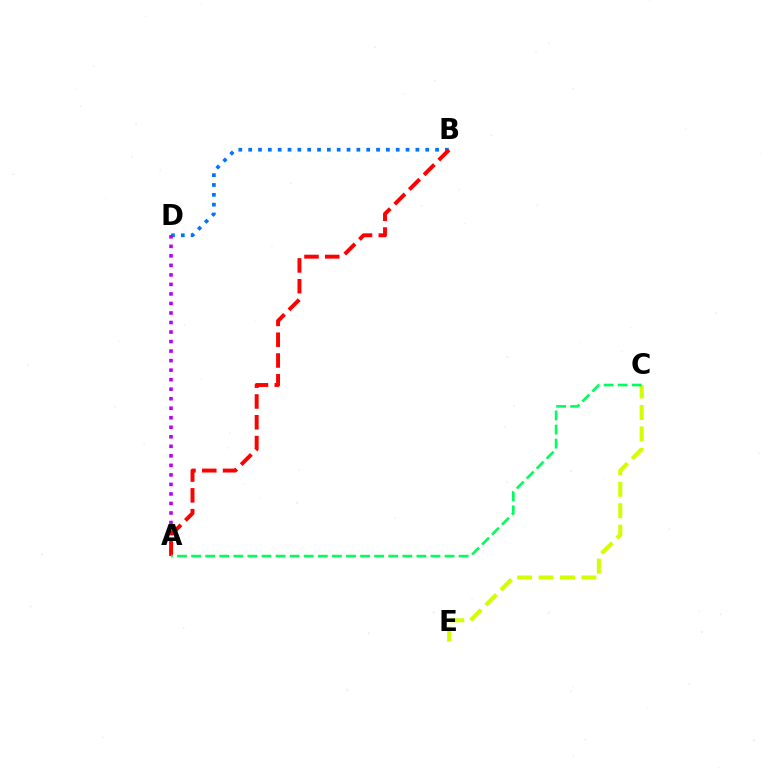{('B', 'D'): [{'color': '#0074ff', 'line_style': 'dotted', 'thickness': 2.67}], ('C', 'E'): [{'color': '#d1ff00', 'line_style': 'dashed', 'thickness': 2.91}], ('A', 'D'): [{'color': '#b900ff', 'line_style': 'dotted', 'thickness': 2.59}], ('A', 'B'): [{'color': '#ff0000', 'line_style': 'dashed', 'thickness': 2.82}], ('A', 'C'): [{'color': '#00ff5c', 'line_style': 'dashed', 'thickness': 1.91}]}